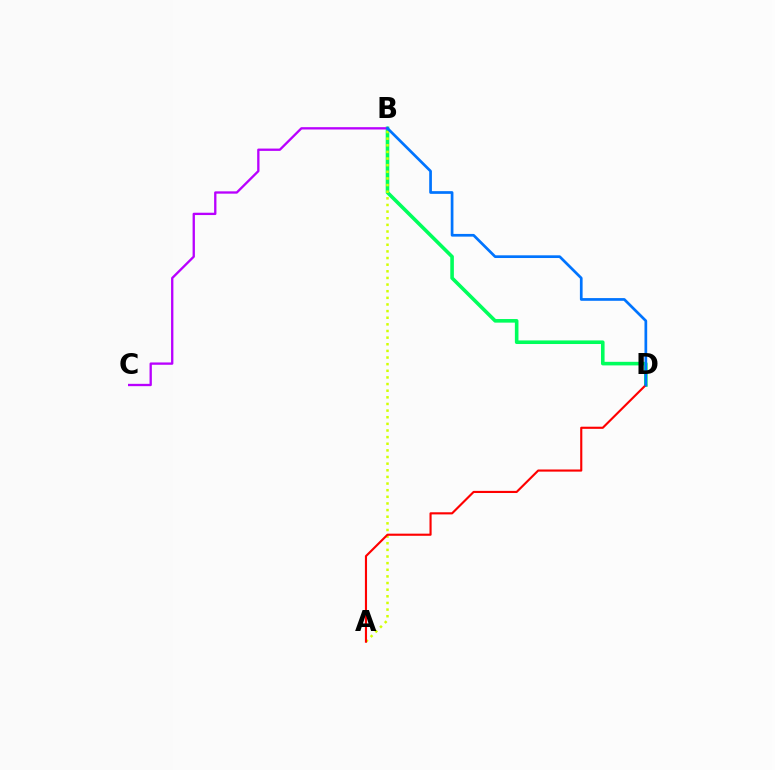{('B', 'D'): [{'color': '#00ff5c', 'line_style': 'solid', 'thickness': 2.59}, {'color': '#0074ff', 'line_style': 'solid', 'thickness': 1.95}], ('A', 'B'): [{'color': '#d1ff00', 'line_style': 'dotted', 'thickness': 1.8}], ('B', 'C'): [{'color': '#b900ff', 'line_style': 'solid', 'thickness': 1.67}], ('A', 'D'): [{'color': '#ff0000', 'line_style': 'solid', 'thickness': 1.54}]}